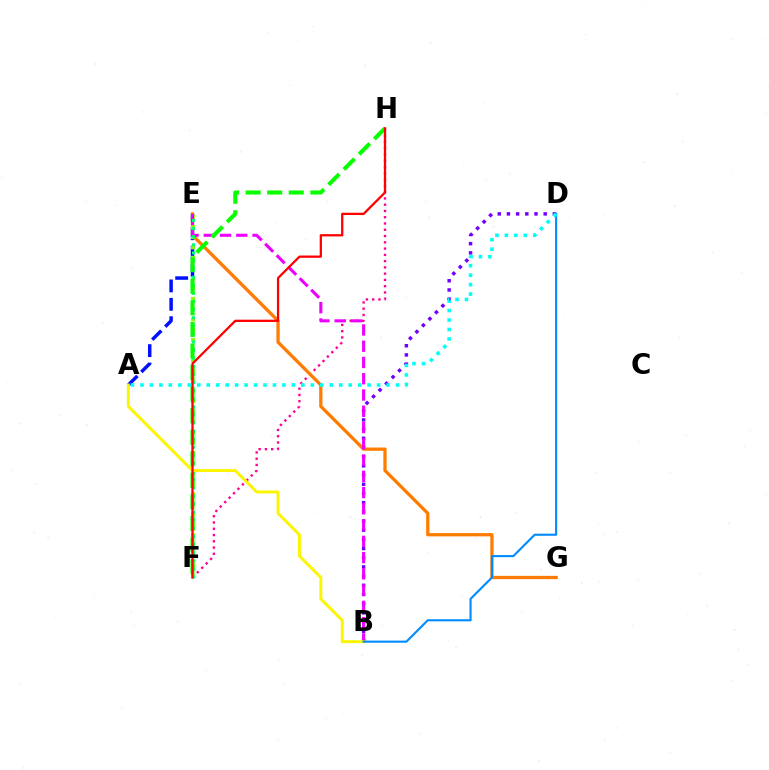{('F', 'H'): [{'color': '#ff0094', 'line_style': 'dotted', 'thickness': 1.7}, {'color': '#08ff00', 'line_style': 'dashed', 'thickness': 2.93}, {'color': '#ff0000', 'line_style': 'solid', 'thickness': 1.64}], ('A', 'E'): [{'color': '#0010ff', 'line_style': 'dashed', 'thickness': 2.5}], ('B', 'D'): [{'color': '#7200ff', 'line_style': 'dotted', 'thickness': 2.5}, {'color': '#008cff', 'line_style': 'solid', 'thickness': 1.52}], ('E', 'G'): [{'color': '#ff7c00', 'line_style': 'solid', 'thickness': 2.36}], ('E', 'F'): [{'color': '#84ff00', 'line_style': 'dotted', 'thickness': 2.79}, {'color': '#00ff74', 'line_style': 'dotted', 'thickness': 2.2}], ('B', 'E'): [{'color': '#ee00ff', 'line_style': 'dashed', 'thickness': 2.21}], ('A', 'B'): [{'color': '#fcf500', 'line_style': 'solid', 'thickness': 2.11}], ('A', 'D'): [{'color': '#00fff6', 'line_style': 'dotted', 'thickness': 2.57}]}